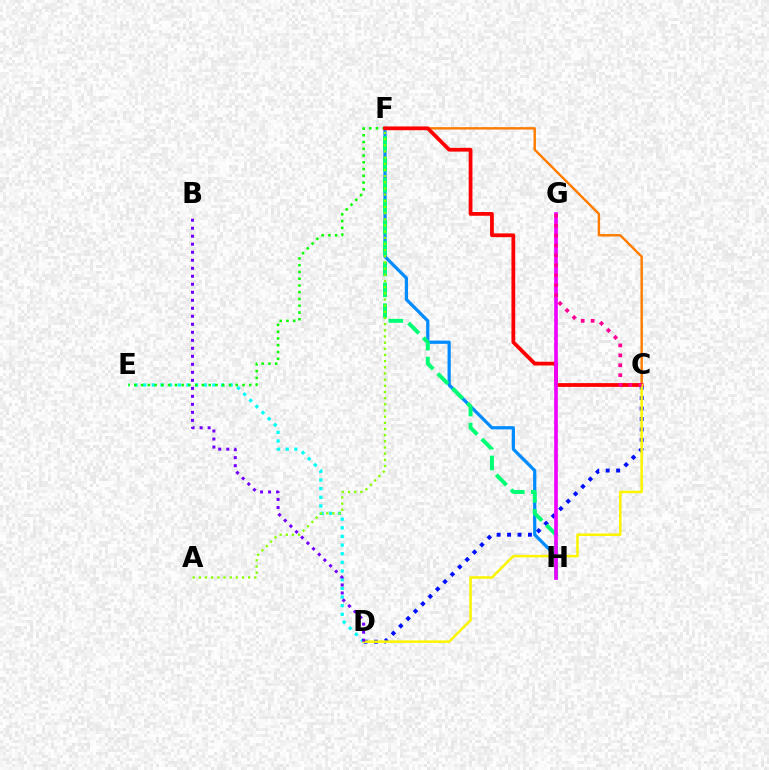{('D', 'E'): [{'color': '#00fff6', 'line_style': 'dotted', 'thickness': 2.35}], ('C', 'D'): [{'color': '#0010ff', 'line_style': 'dotted', 'thickness': 2.83}, {'color': '#fcf500', 'line_style': 'solid', 'thickness': 1.81}], ('E', 'F'): [{'color': '#08ff00', 'line_style': 'dotted', 'thickness': 1.84}], ('C', 'F'): [{'color': '#ff7c00', 'line_style': 'solid', 'thickness': 1.75}, {'color': '#ff0000', 'line_style': 'solid', 'thickness': 2.71}], ('F', 'H'): [{'color': '#008cff', 'line_style': 'solid', 'thickness': 2.32}, {'color': '#00ff74', 'line_style': 'dashed', 'thickness': 2.84}], ('B', 'D'): [{'color': '#7200ff', 'line_style': 'dotted', 'thickness': 2.18}], ('G', 'H'): [{'color': '#ee00ff', 'line_style': 'solid', 'thickness': 2.63}], ('C', 'G'): [{'color': '#ff0094', 'line_style': 'dotted', 'thickness': 2.7}], ('A', 'F'): [{'color': '#84ff00', 'line_style': 'dotted', 'thickness': 1.68}]}